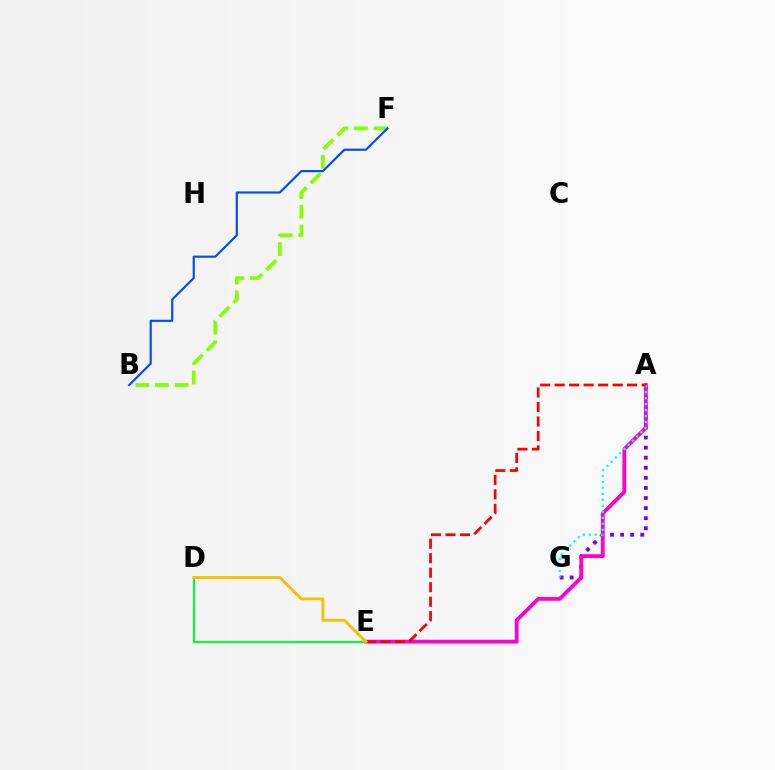{('B', 'F'): [{'color': '#84ff00', 'line_style': 'dashed', 'thickness': 2.67}, {'color': '#004bff', 'line_style': 'solid', 'thickness': 1.56}], ('A', 'G'): [{'color': '#7200ff', 'line_style': 'dotted', 'thickness': 2.74}, {'color': '#00fff6', 'line_style': 'dotted', 'thickness': 1.63}], ('A', 'E'): [{'color': '#ff00cf', 'line_style': 'solid', 'thickness': 2.73}, {'color': '#ff0000', 'line_style': 'dashed', 'thickness': 1.97}], ('D', 'E'): [{'color': '#00ff39', 'line_style': 'solid', 'thickness': 1.53}, {'color': '#ffbd00', 'line_style': 'solid', 'thickness': 2.06}]}